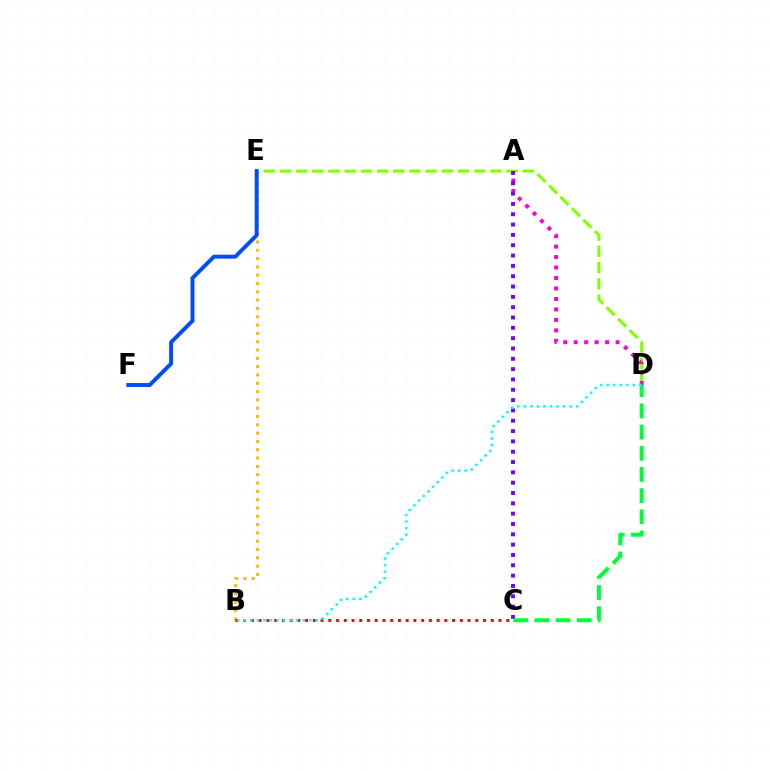{('D', 'E'): [{'color': '#84ff00', 'line_style': 'dashed', 'thickness': 2.2}], ('A', 'D'): [{'color': '#ff00cf', 'line_style': 'dotted', 'thickness': 2.85}], ('A', 'C'): [{'color': '#7200ff', 'line_style': 'dotted', 'thickness': 2.81}], ('B', 'E'): [{'color': '#ffbd00', 'line_style': 'dotted', 'thickness': 2.26}], ('B', 'C'): [{'color': '#ff0000', 'line_style': 'dotted', 'thickness': 2.1}], ('C', 'D'): [{'color': '#00ff39', 'line_style': 'dashed', 'thickness': 2.88}], ('B', 'D'): [{'color': '#00fff6', 'line_style': 'dotted', 'thickness': 1.78}], ('E', 'F'): [{'color': '#004bff', 'line_style': 'solid', 'thickness': 2.82}]}